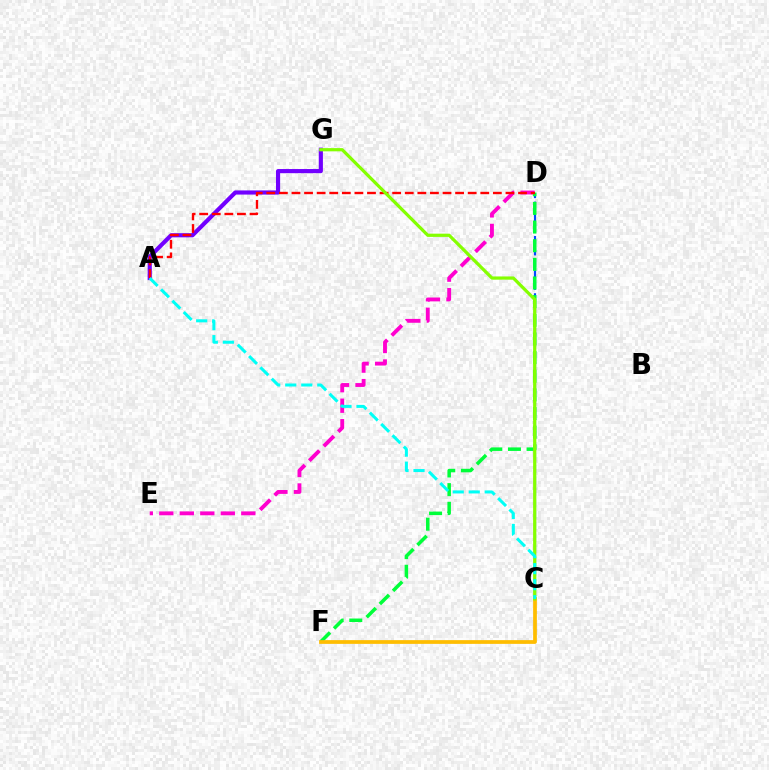{('C', 'D'): [{'color': '#004bff', 'line_style': 'dashed', 'thickness': 1.56}], ('A', 'G'): [{'color': '#7200ff', 'line_style': 'solid', 'thickness': 2.99}], ('D', 'E'): [{'color': '#ff00cf', 'line_style': 'dashed', 'thickness': 2.78}], ('D', 'F'): [{'color': '#00ff39', 'line_style': 'dashed', 'thickness': 2.53}], ('C', 'F'): [{'color': '#ffbd00', 'line_style': 'solid', 'thickness': 2.69}], ('A', 'D'): [{'color': '#ff0000', 'line_style': 'dashed', 'thickness': 1.71}], ('C', 'G'): [{'color': '#84ff00', 'line_style': 'solid', 'thickness': 2.32}], ('A', 'C'): [{'color': '#00fff6', 'line_style': 'dashed', 'thickness': 2.18}]}